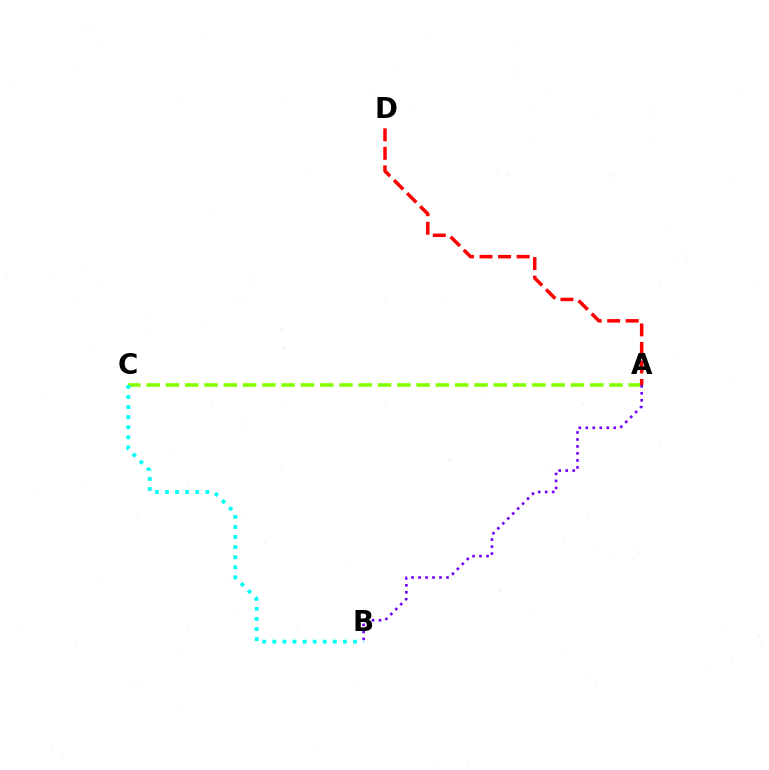{('A', 'C'): [{'color': '#84ff00', 'line_style': 'dashed', 'thickness': 2.62}], ('A', 'D'): [{'color': '#ff0000', 'line_style': 'dashed', 'thickness': 2.52}], ('A', 'B'): [{'color': '#7200ff', 'line_style': 'dotted', 'thickness': 1.9}], ('B', 'C'): [{'color': '#00fff6', 'line_style': 'dotted', 'thickness': 2.74}]}